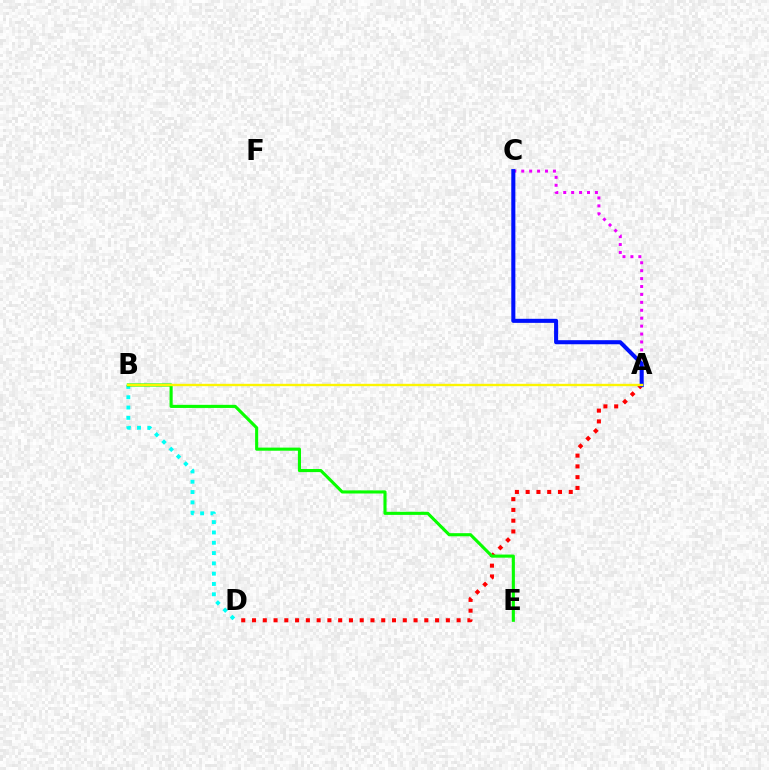{('B', 'D'): [{'color': '#00fff6', 'line_style': 'dotted', 'thickness': 2.8}], ('A', 'D'): [{'color': '#ff0000', 'line_style': 'dotted', 'thickness': 2.93}], ('A', 'C'): [{'color': '#ee00ff', 'line_style': 'dotted', 'thickness': 2.15}, {'color': '#0010ff', 'line_style': 'solid', 'thickness': 2.92}], ('B', 'E'): [{'color': '#08ff00', 'line_style': 'solid', 'thickness': 2.24}], ('A', 'B'): [{'color': '#fcf500', 'line_style': 'solid', 'thickness': 1.71}]}